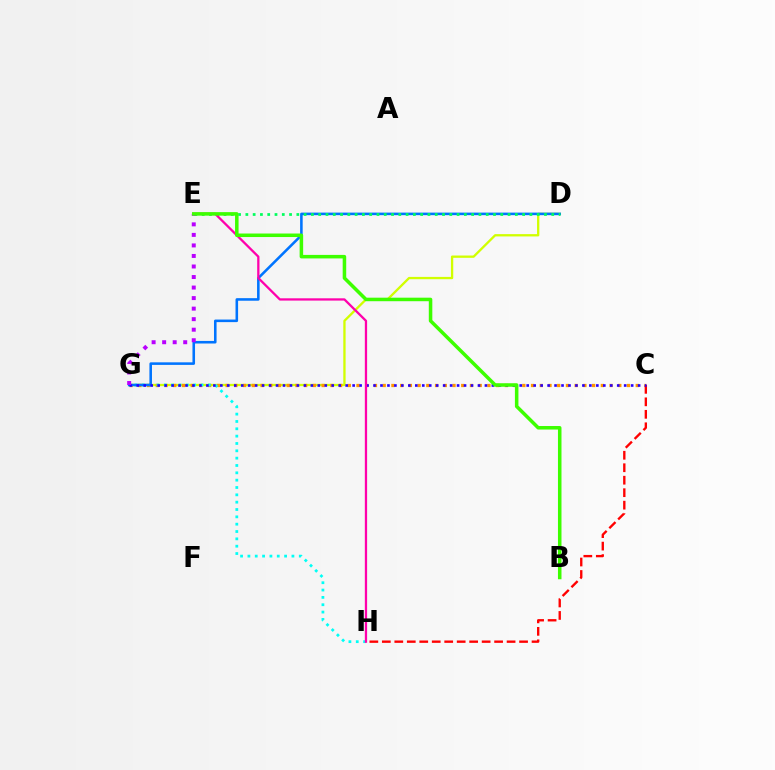{('D', 'G'): [{'color': '#d1ff00', 'line_style': 'solid', 'thickness': 1.66}, {'color': '#0074ff', 'line_style': 'solid', 'thickness': 1.85}], ('C', 'G'): [{'color': '#ff9400', 'line_style': 'dotted', 'thickness': 2.37}, {'color': '#2500ff', 'line_style': 'dotted', 'thickness': 1.89}], ('G', 'H'): [{'color': '#00fff6', 'line_style': 'dotted', 'thickness': 1.99}], ('C', 'H'): [{'color': '#ff0000', 'line_style': 'dashed', 'thickness': 1.69}], ('D', 'E'): [{'color': '#00ff5c', 'line_style': 'dotted', 'thickness': 1.98}], ('E', 'G'): [{'color': '#b900ff', 'line_style': 'dotted', 'thickness': 2.86}], ('E', 'H'): [{'color': '#ff00ac', 'line_style': 'solid', 'thickness': 1.64}], ('B', 'E'): [{'color': '#3dff00', 'line_style': 'solid', 'thickness': 2.54}]}